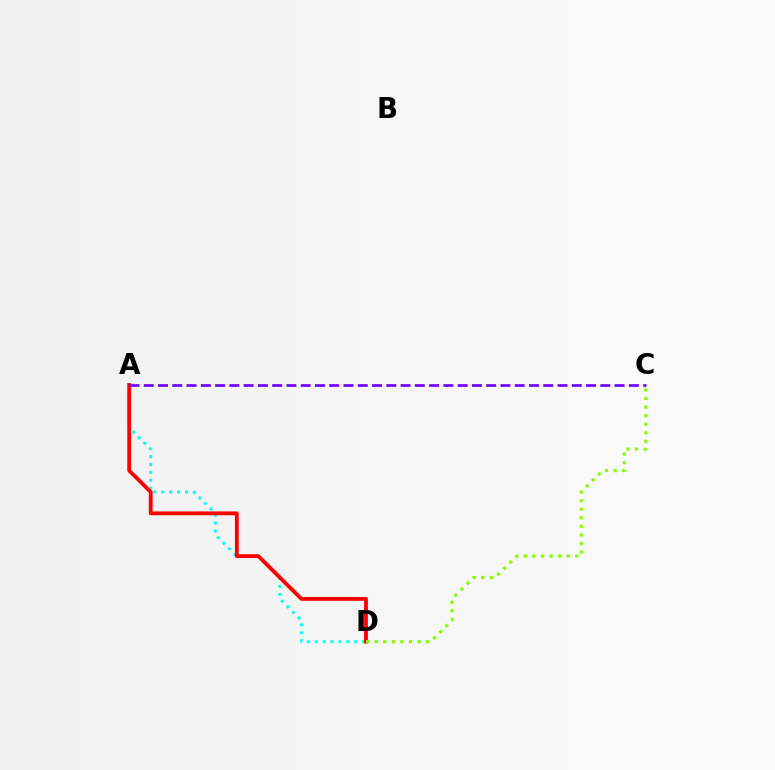{('A', 'D'): [{'color': '#00fff6', 'line_style': 'dotted', 'thickness': 2.15}, {'color': '#ff0000', 'line_style': 'solid', 'thickness': 2.75}], ('C', 'D'): [{'color': '#84ff00', 'line_style': 'dotted', 'thickness': 2.33}], ('A', 'C'): [{'color': '#7200ff', 'line_style': 'dashed', 'thickness': 1.94}]}